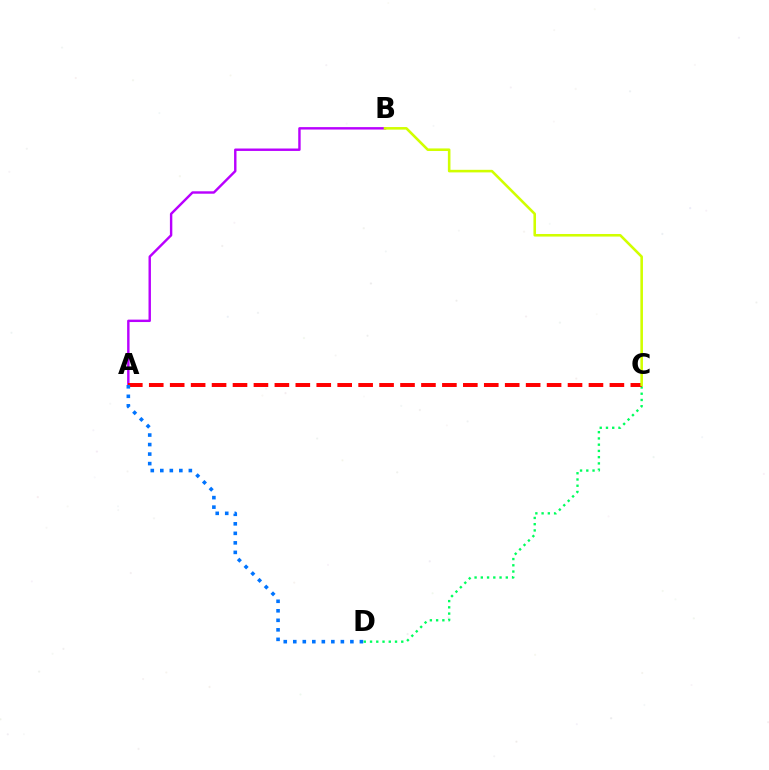{('C', 'D'): [{'color': '#00ff5c', 'line_style': 'dotted', 'thickness': 1.7}], ('A', 'B'): [{'color': '#b900ff', 'line_style': 'solid', 'thickness': 1.74}], ('A', 'C'): [{'color': '#ff0000', 'line_style': 'dashed', 'thickness': 2.84}], ('B', 'C'): [{'color': '#d1ff00', 'line_style': 'solid', 'thickness': 1.86}], ('A', 'D'): [{'color': '#0074ff', 'line_style': 'dotted', 'thickness': 2.59}]}